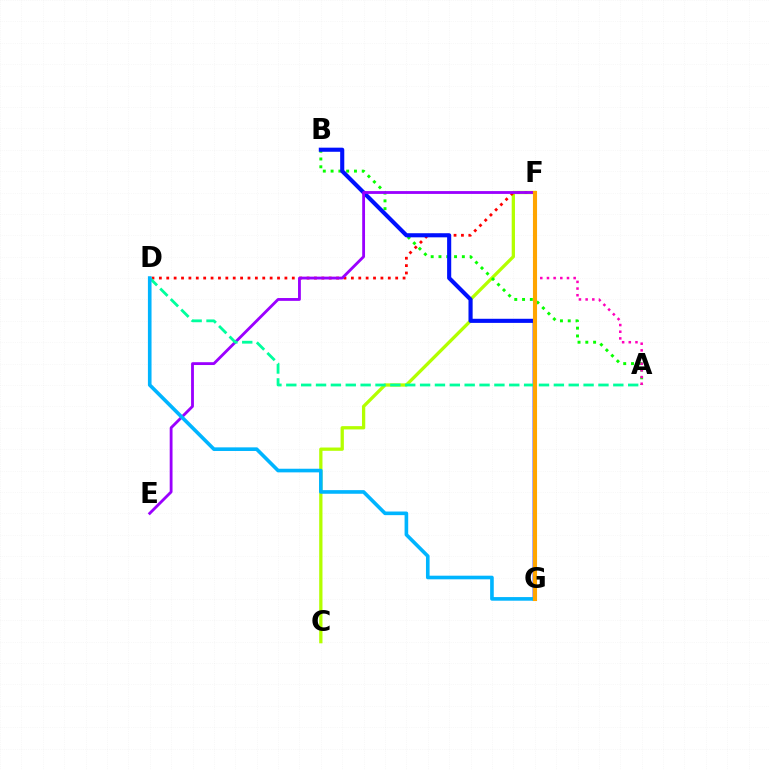{('C', 'F'): [{'color': '#b3ff00', 'line_style': 'solid', 'thickness': 2.37}], ('D', 'F'): [{'color': '#ff0000', 'line_style': 'dotted', 'thickness': 2.01}], ('A', 'B'): [{'color': '#08ff00', 'line_style': 'dotted', 'thickness': 2.12}], ('A', 'F'): [{'color': '#ff00bd', 'line_style': 'dotted', 'thickness': 1.81}], ('B', 'G'): [{'color': '#0010ff', 'line_style': 'solid', 'thickness': 2.96}], ('E', 'F'): [{'color': '#9b00ff', 'line_style': 'solid', 'thickness': 2.04}], ('A', 'D'): [{'color': '#00ff9d', 'line_style': 'dashed', 'thickness': 2.02}], ('D', 'G'): [{'color': '#00b5ff', 'line_style': 'solid', 'thickness': 2.61}], ('F', 'G'): [{'color': '#ffa500', 'line_style': 'solid', 'thickness': 2.96}]}